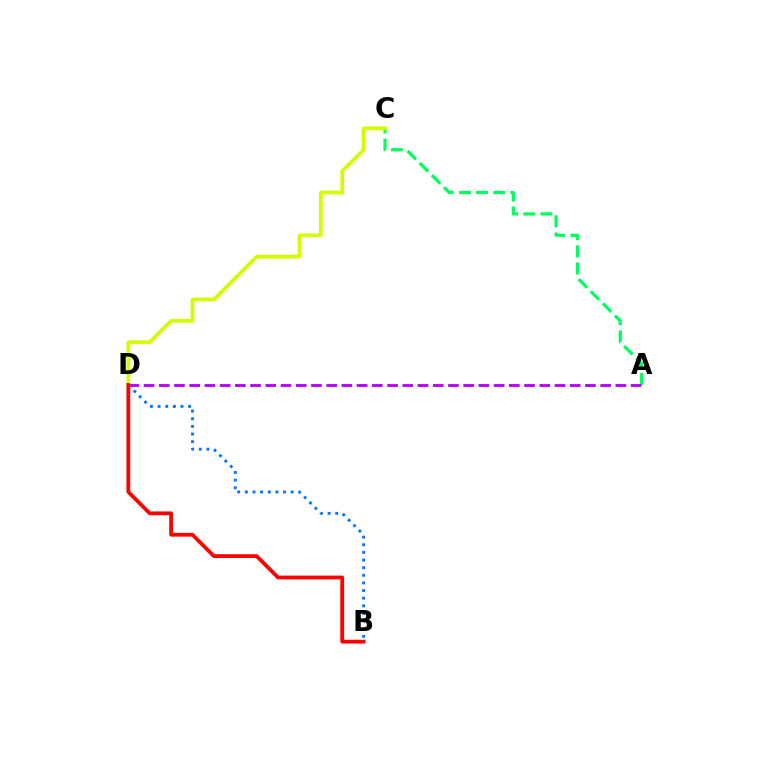{('A', 'C'): [{'color': '#00ff5c', 'line_style': 'dashed', 'thickness': 2.33}], ('C', 'D'): [{'color': '#d1ff00', 'line_style': 'solid', 'thickness': 2.71}], ('B', 'D'): [{'color': '#0074ff', 'line_style': 'dotted', 'thickness': 2.07}, {'color': '#ff0000', 'line_style': 'solid', 'thickness': 2.73}], ('A', 'D'): [{'color': '#b900ff', 'line_style': 'dashed', 'thickness': 2.07}]}